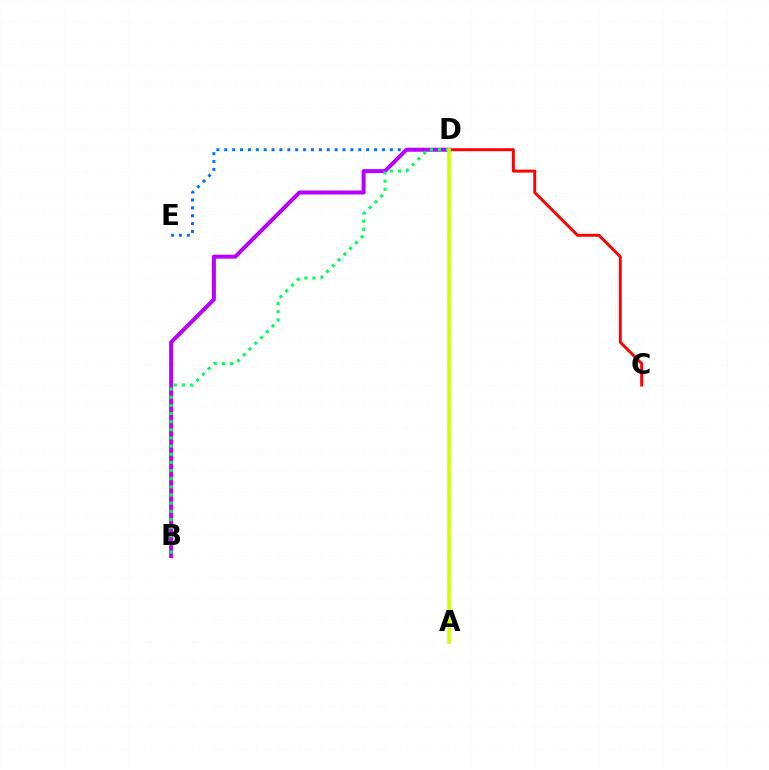{('D', 'E'): [{'color': '#0074ff', 'line_style': 'dotted', 'thickness': 2.14}], ('C', 'D'): [{'color': '#ff0000', 'line_style': 'solid', 'thickness': 2.12}], ('B', 'D'): [{'color': '#b900ff', 'line_style': 'solid', 'thickness': 2.87}, {'color': '#00ff5c', 'line_style': 'dotted', 'thickness': 2.21}], ('A', 'D'): [{'color': '#d1ff00', 'line_style': 'solid', 'thickness': 2.58}]}